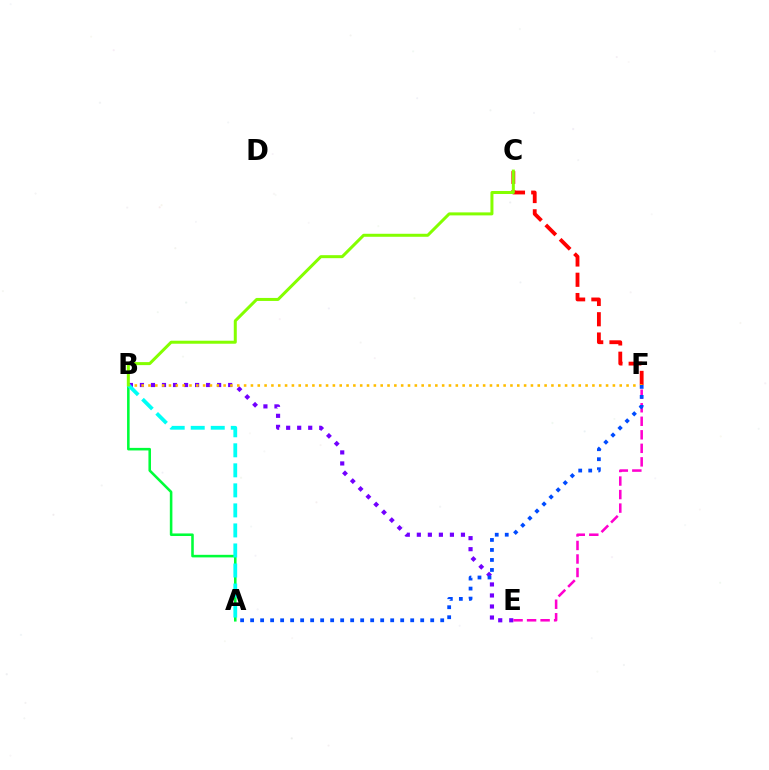{('C', 'F'): [{'color': '#ff0000', 'line_style': 'dashed', 'thickness': 2.76}], ('B', 'E'): [{'color': '#7200ff', 'line_style': 'dotted', 'thickness': 3.0}], ('E', 'F'): [{'color': '#ff00cf', 'line_style': 'dashed', 'thickness': 1.84}], ('A', 'B'): [{'color': '#00ff39', 'line_style': 'solid', 'thickness': 1.85}, {'color': '#00fff6', 'line_style': 'dashed', 'thickness': 2.72}], ('B', 'F'): [{'color': '#ffbd00', 'line_style': 'dotted', 'thickness': 1.86}], ('A', 'F'): [{'color': '#004bff', 'line_style': 'dotted', 'thickness': 2.72}], ('B', 'C'): [{'color': '#84ff00', 'line_style': 'solid', 'thickness': 2.16}]}